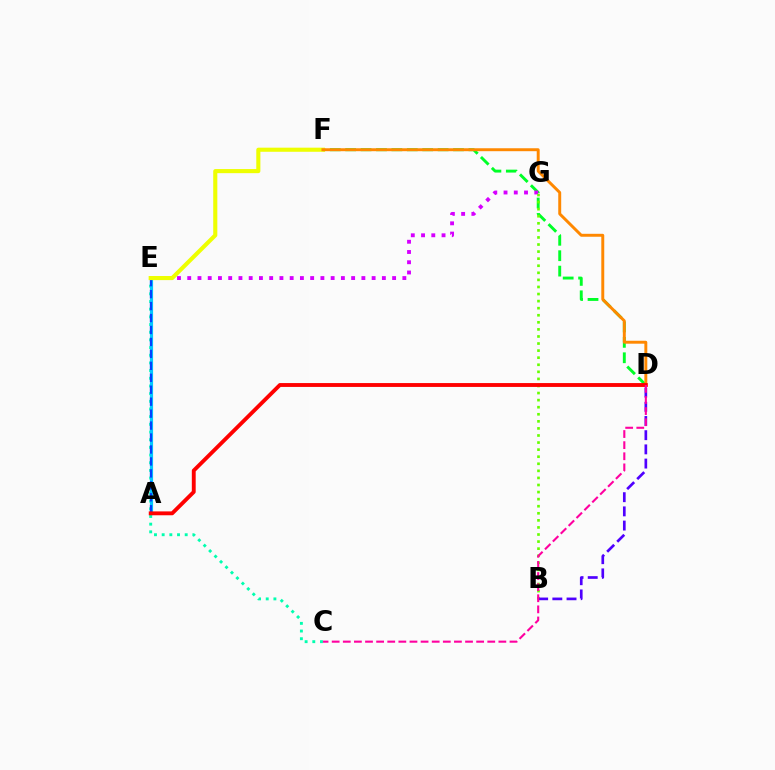{('D', 'F'): [{'color': '#00ff27', 'line_style': 'dashed', 'thickness': 2.09}, {'color': '#ff8800', 'line_style': 'solid', 'thickness': 2.11}], ('E', 'G'): [{'color': '#d600ff', 'line_style': 'dotted', 'thickness': 2.78}], ('C', 'E'): [{'color': '#00ffaf', 'line_style': 'dotted', 'thickness': 2.09}], ('B', 'G'): [{'color': '#66ff00', 'line_style': 'dotted', 'thickness': 1.92}], ('A', 'E'): [{'color': '#00c7ff', 'line_style': 'solid', 'thickness': 2.29}, {'color': '#003fff', 'line_style': 'dashed', 'thickness': 1.62}], ('E', 'F'): [{'color': '#eeff00', 'line_style': 'solid', 'thickness': 2.95}], ('A', 'D'): [{'color': '#ff0000', 'line_style': 'solid', 'thickness': 2.78}], ('B', 'D'): [{'color': '#4f00ff', 'line_style': 'dashed', 'thickness': 1.93}], ('C', 'D'): [{'color': '#ff00a0', 'line_style': 'dashed', 'thickness': 1.51}]}